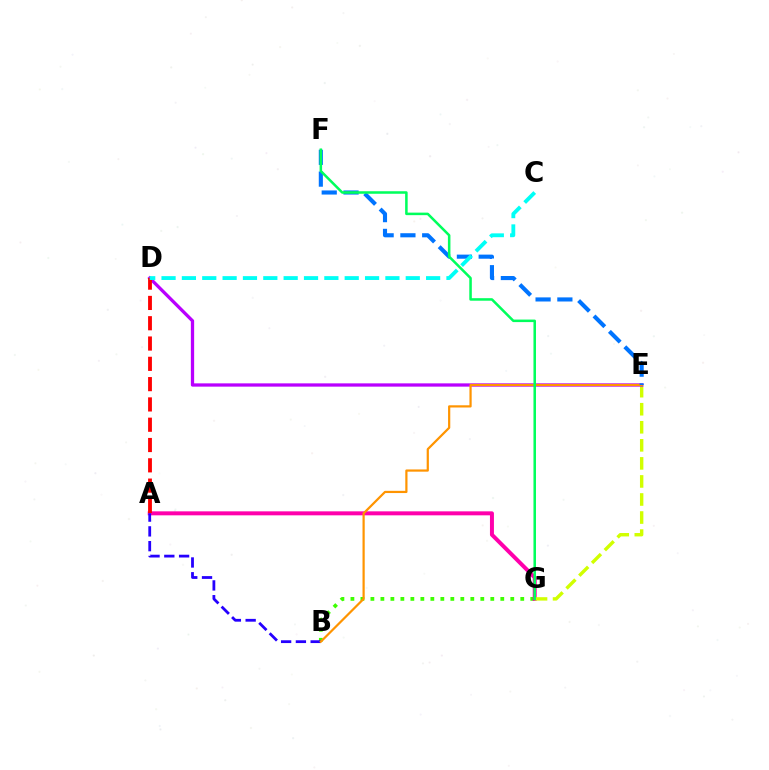{('B', 'G'): [{'color': '#3dff00', 'line_style': 'dotted', 'thickness': 2.71}], ('A', 'G'): [{'color': '#ff00ac', 'line_style': 'solid', 'thickness': 2.87}], ('E', 'G'): [{'color': '#d1ff00', 'line_style': 'dashed', 'thickness': 2.45}], ('A', 'B'): [{'color': '#2500ff', 'line_style': 'dashed', 'thickness': 2.01}], ('D', 'E'): [{'color': '#b900ff', 'line_style': 'solid', 'thickness': 2.37}], ('A', 'D'): [{'color': '#ff0000', 'line_style': 'dashed', 'thickness': 2.76}], ('B', 'E'): [{'color': '#ff9400', 'line_style': 'solid', 'thickness': 1.6}], ('E', 'F'): [{'color': '#0074ff', 'line_style': 'dashed', 'thickness': 2.96}], ('F', 'G'): [{'color': '#00ff5c', 'line_style': 'solid', 'thickness': 1.82}], ('C', 'D'): [{'color': '#00fff6', 'line_style': 'dashed', 'thickness': 2.76}]}